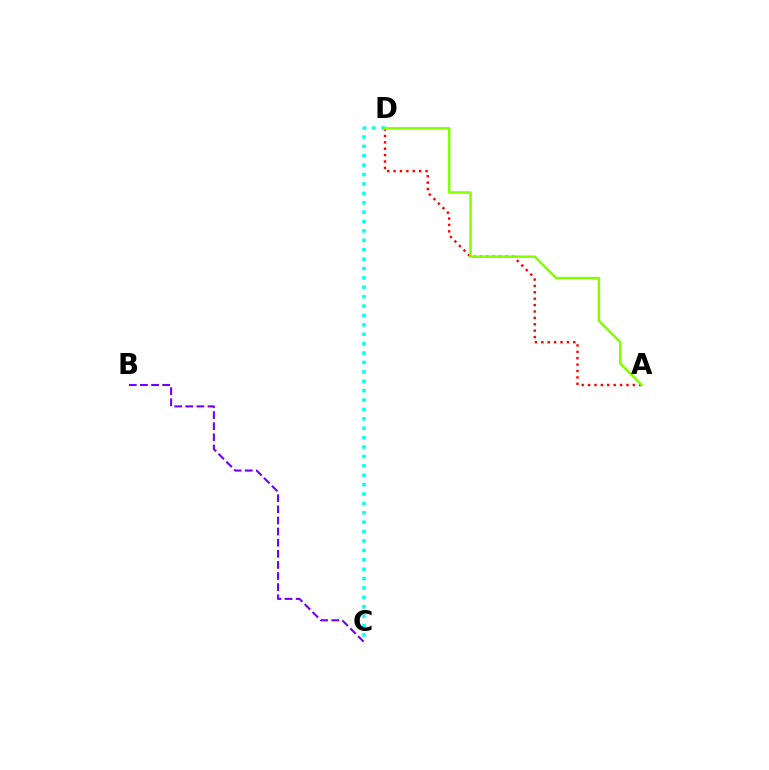{('B', 'C'): [{'color': '#7200ff', 'line_style': 'dashed', 'thickness': 1.51}], ('A', 'D'): [{'color': '#ff0000', 'line_style': 'dotted', 'thickness': 1.74}, {'color': '#84ff00', 'line_style': 'solid', 'thickness': 1.81}], ('C', 'D'): [{'color': '#00fff6', 'line_style': 'dotted', 'thickness': 2.55}]}